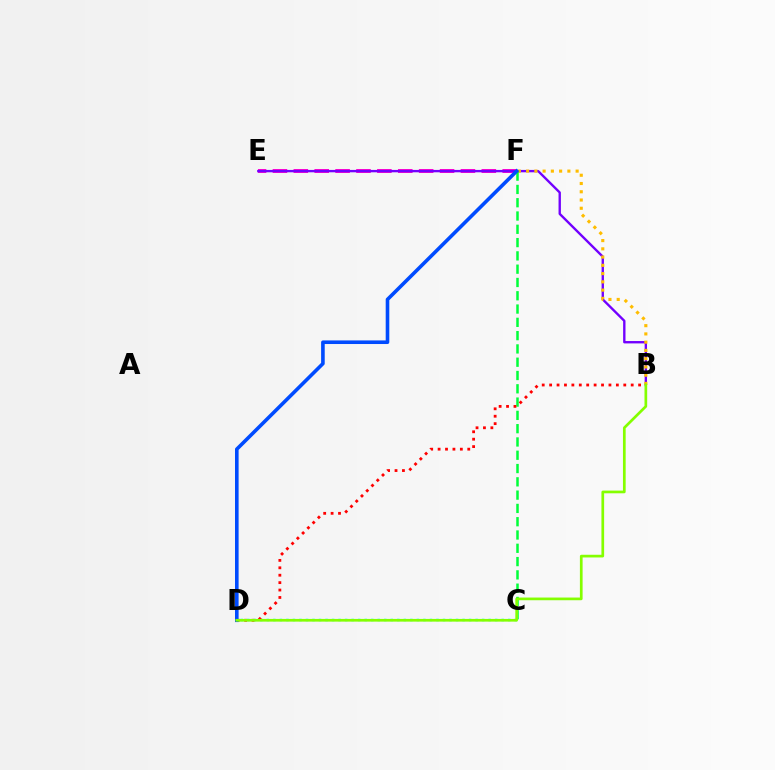{('E', 'F'): [{'color': '#ff00cf', 'line_style': 'dashed', 'thickness': 2.84}], ('C', 'D'): [{'color': '#00fff6', 'line_style': 'dotted', 'thickness': 1.77}], ('B', 'E'): [{'color': '#7200ff', 'line_style': 'solid', 'thickness': 1.7}], ('B', 'F'): [{'color': '#ffbd00', 'line_style': 'dotted', 'thickness': 2.24}], ('C', 'F'): [{'color': '#00ff39', 'line_style': 'dashed', 'thickness': 1.81}], ('B', 'D'): [{'color': '#ff0000', 'line_style': 'dotted', 'thickness': 2.01}, {'color': '#84ff00', 'line_style': 'solid', 'thickness': 1.94}], ('D', 'F'): [{'color': '#004bff', 'line_style': 'solid', 'thickness': 2.59}]}